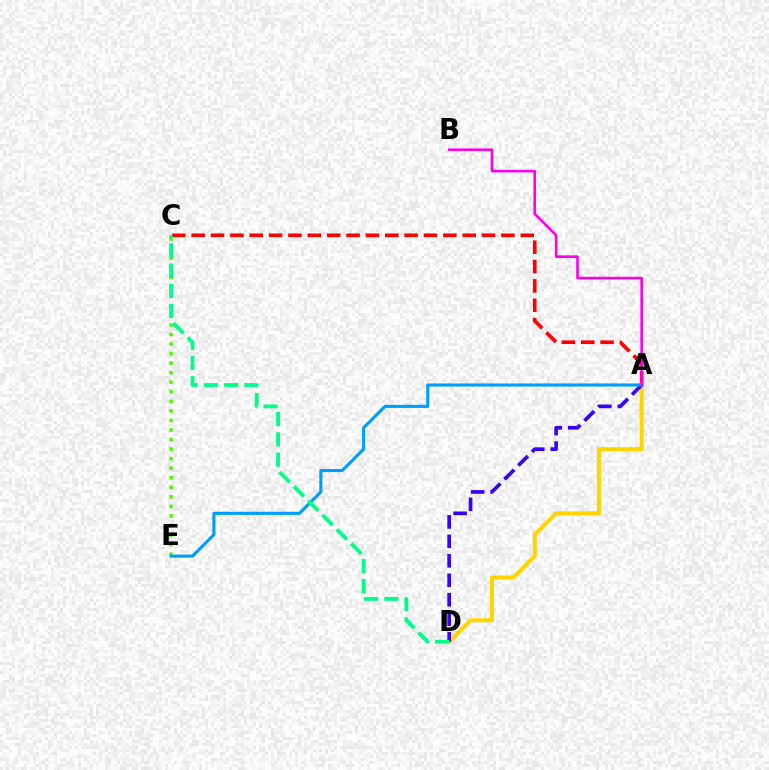{('A', 'C'): [{'color': '#ff0000', 'line_style': 'dashed', 'thickness': 2.63}], ('A', 'D'): [{'color': '#ffd500', 'line_style': 'solid', 'thickness': 2.9}, {'color': '#3700ff', 'line_style': 'dashed', 'thickness': 2.64}], ('C', 'E'): [{'color': '#4fff00', 'line_style': 'dotted', 'thickness': 2.6}], ('A', 'E'): [{'color': '#009eff', 'line_style': 'solid', 'thickness': 2.23}], ('A', 'B'): [{'color': '#ff00ed', 'line_style': 'solid', 'thickness': 1.87}], ('C', 'D'): [{'color': '#00ff86', 'line_style': 'dashed', 'thickness': 2.75}]}